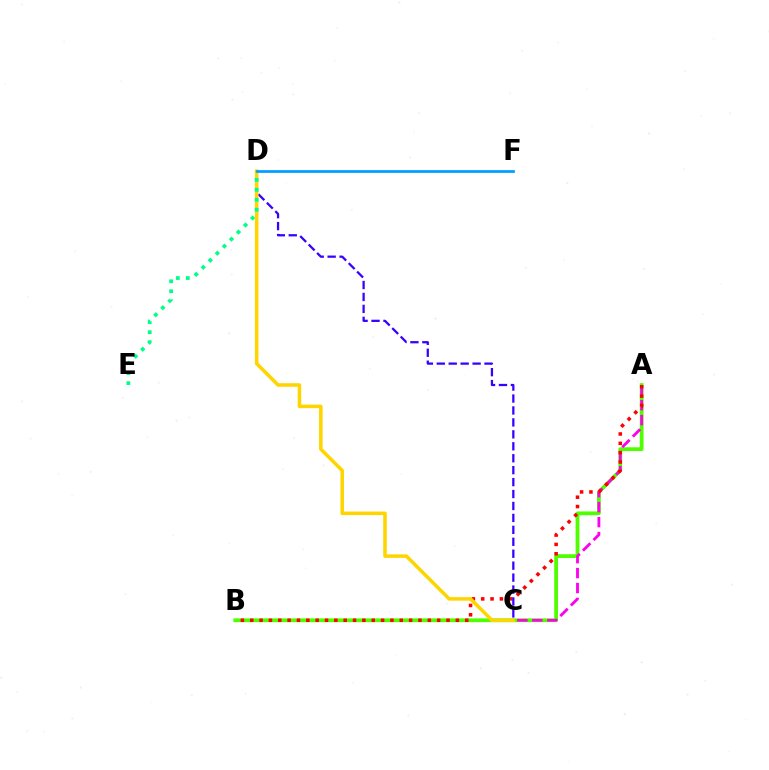{('A', 'B'): [{'color': '#4fff00', 'line_style': 'solid', 'thickness': 2.71}, {'color': '#ff0000', 'line_style': 'dotted', 'thickness': 2.54}], ('A', 'C'): [{'color': '#ff00ed', 'line_style': 'dashed', 'thickness': 2.03}], ('C', 'D'): [{'color': '#3700ff', 'line_style': 'dashed', 'thickness': 1.62}, {'color': '#ffd500', 'line_style': 'solid', 'thickness': 2.55}], ('D', 'E'): [{'color': '#00ff86', 'line_style': 'dotted', 'thickness': 2.71}], ('D', 'F'): [{'color': '#009eff', 'line_style': 'solid', 'thickness': 1.97}]}